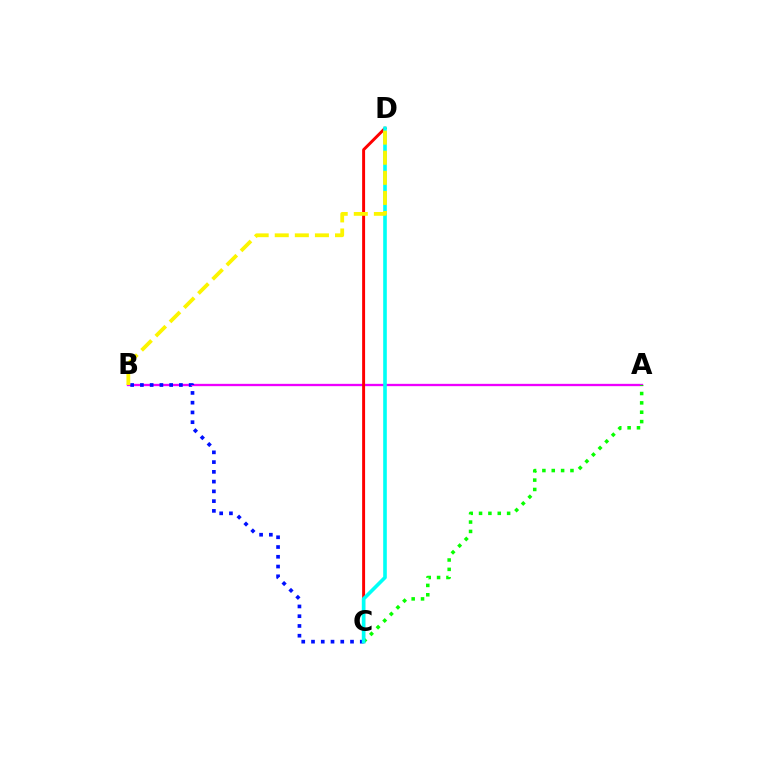{('A', 'B'): [{'color': '#ee00ff', 'line_style': 'solid', 'thickness': 1.67}], ('A', 'C'): [{'color': '#08ff00', 'line_style': 'dotted', 'thickness': 2.54}], ('C', 'D'): [{'color': '#ff0000', 'line_style': 'solid', 'thickness': 2.12}, {'color': '#00fff6', 'line_style': 'solid', 'thickness': 2.6}], ('B', 'C'): [{'color': '#0010ff', 'line_style': 'dotted', 'thickness': 2.65}], ('B', 'D'): [{'color': '#fcf500', 'line_style': 'dashed', 'thickness': 2.73}]}